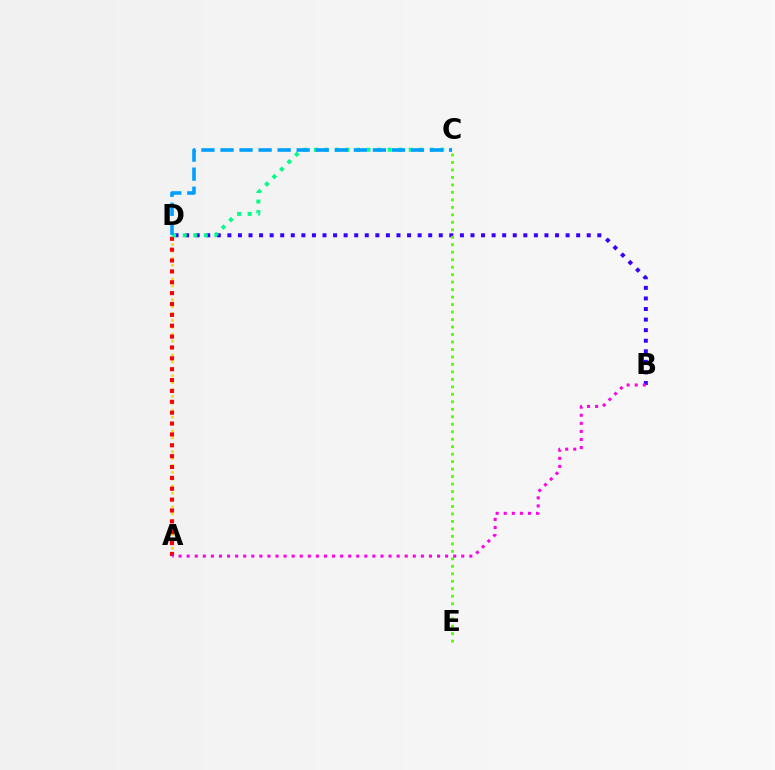{('B', 'D'): [{'color': '#3700ff', 'line_style': 'dotted', 'thickness': 2.87}], ('A', 'D'): [{'color': '#ffd500', 'line_style': 'dotted', 'thickness': 1.88}, {'color': '#ff0000', 'line_style': 'dotted', 'thickness': 2.95}], ('C', 'E'): [{'color': '#4fff00', 'line_style': 'dotted', 'thickness': 2.03}], ('A', 'B'): [{'color': '#ff00ed', 'line_style': 'dotted', 'thickness': 2.19}], ('C', 'D'): [{'color': '#00ff86', 'line_style': 'dotted', 'thickness': 2.86}, {'color': '#009eff', 'line_style': 'dashed', 'thickness': 2.59}]}